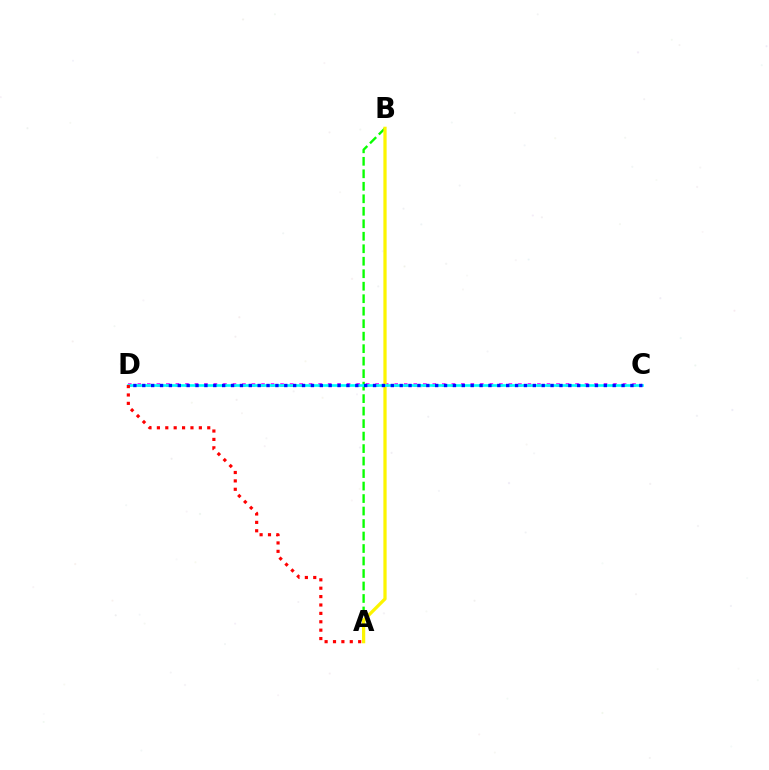{('C', 'D'): [{'color': '#ee00ff', 'line_style': 'dotted', 'thickness': 2.59}, {'color': '#00fff6', 'line_style': 'solid', 'thickness': 1.9}, {'color': '#0010ff', 'line_style': 'dotted', 'thickness': 2.41}], ('A', 'B'): [{'color': '#08ff00', 'line_style': 'dashed', 'thickness': 1.7}, {'color': '#fcf500', 'line_style': 'solid', 'thickness': 2.33}], ('A', 'D'): [{'color': '#ff0000', 'line_style': 'dotted', 'thickness': 2.28}]}